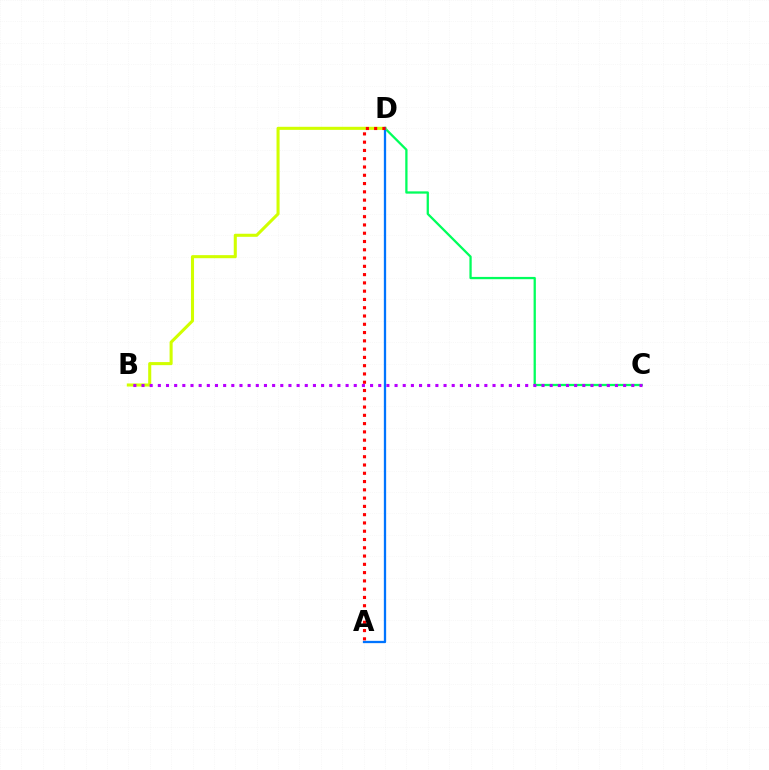{('C', 'D'): [{'color': '#00ff5c', 'line_style': 'solid', 'thickness': 1.64}], ('B', 'D'): [{'color': '#d1ff00', 'line_style': 'solid', 'thickness': 2.21}], ('B', 'C'): [{'color': '#b900ff', 'line_style': 'dotted', 'thickness': 2.22}], ('A', 'D'): [{'color': '#0074ff', 'line_style': 'solid', 'thickness': 1.65}, {'color': '#ff0000', 'line_style': 'dotted', 'thickness': 2.25}]}